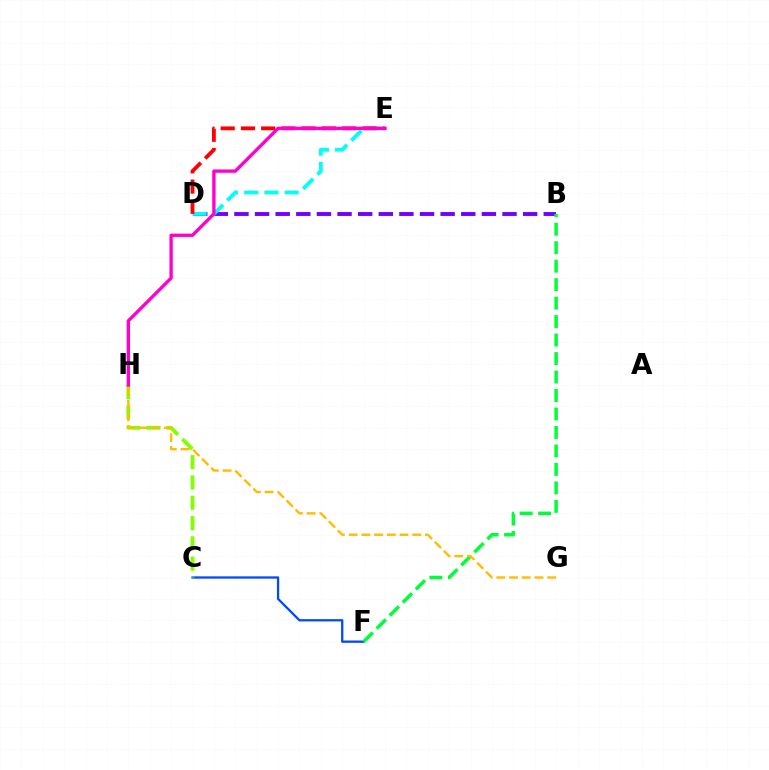{('C', 'F'): [{'color': '#004bff', 'line_style': 'solid', 'thickness': 1.65}], ('C', 'H'): [{'color': '#84ff00', 'line_style': 'dashed', 'thickness': 2.76}], ('B', 'D'): [{'color': '#7200ff', 'line_style': 'dashed', 'thickness': 2.8}], ('B', 'F'): [{'color': '#00ff39', 'line_style': 'dashed', 'thickness': 2.51}], ('D', 'E'): [{'color': '#00fff6', 'line_style': 'dashed', 'thickness': 2.74}, {'color': '#ff0000', 'line_style': 'dashed', 'thickness': 2.75}], ('G', 'H'): [{'color': '#ffbd00', 'line_style': 'dashed', 'thickness': 1.73}], ('E', 'H'): [{'color': '#ff00cf', 'line_style': 'solid', 'thickness': 2.4}]}